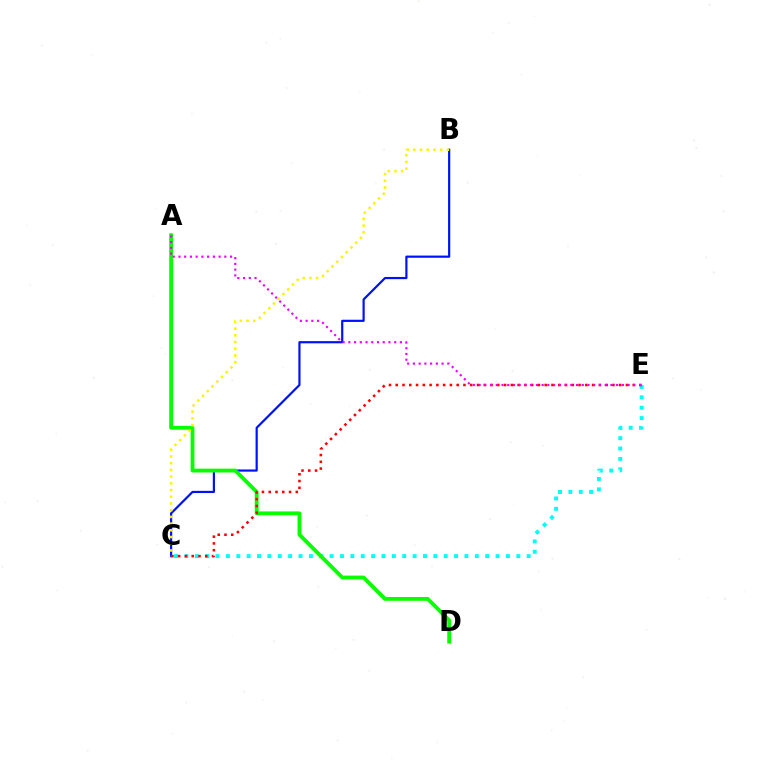{('B', 'C'): [{'color': '#0010ff', 'line_style': 'solid', 'thickness': 1.58}, {'color': '#fcf500', 'line_style': 'dotted', 'thickness': 1.82}], ('C', 'E'): [{'color': '#00fff6', 'line_style': 'dotted', 'thickness': 2.82}, {'color': '#ff0000', 'line_style': 'dotted', 'thickness': 1.84}], ('A', 'D'): [{'color': '#08ff00', 'line_style': 'solid', 'thickness': 2.74}], ('A', 'E'): [{'color': '#ee00ff', 'line_style': 'dotted', 'thickness': 1.56}]}